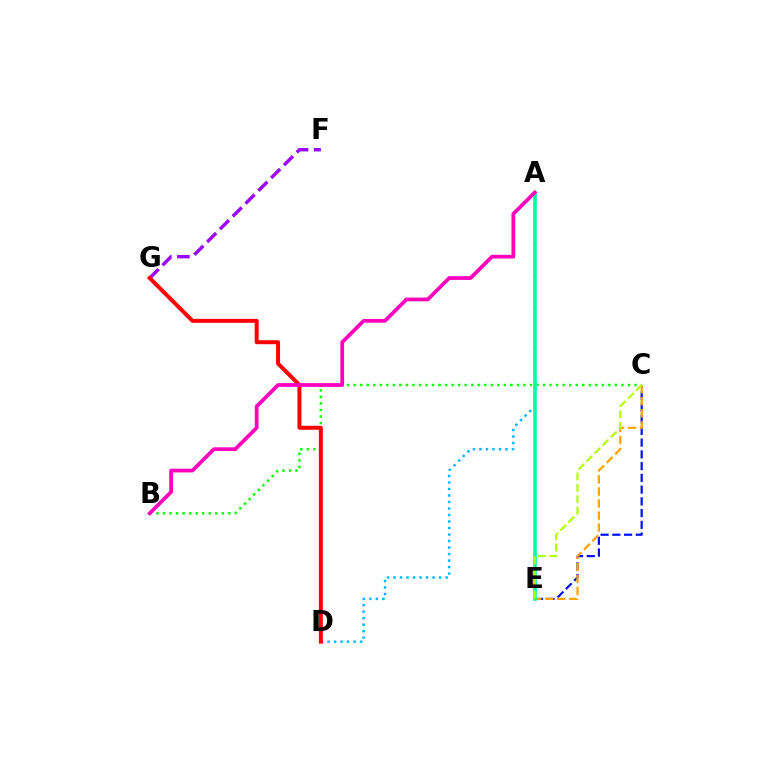{('F', 'G'): [{'color': '#9b00ff', 'line_style': 'dashed', 'thickness': 2.46}], ('B', 'C'): [{'color': '#08ff00', 'line_style': 'dotted', 'thickness': 1.77}], ('A', 'D'): [{'color': '#00b5ff', 'line_style': 'dotted', 'thickness': 1.77}], ('C', 'E'): [{'color': '#0010ff', 'line_style': 'dashed', 'thickness': 1.6}, {'color': '#ffa500', 'line_style': 'dashed', 'thickness': 1.64}, {'color': '#b3ff00', 'line_style': 'dashed', 'thickness': 1.55}], ('A', 'E'): [{'color': '#00ff9d', 'line_style': 'solid', 'thickness': 2.59}], ('D', 'G'): [{'color': '#ff0000', 'line_style': 'solid', 'thickness': 2.86}], ('A', 'B'): [{'color': '#ff00bd', 'line_style': 'solid', 'thickness': 2.69}]}